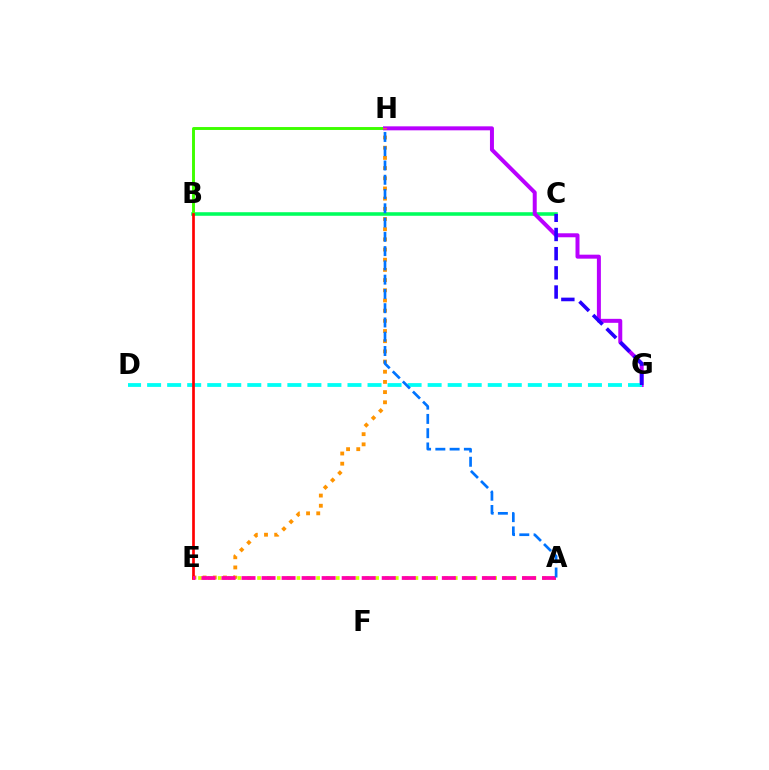{('B', 'C'): [{'color': '#00ff5c', 'line_style': 'solid', 'thickness': 2.57}], ('B', 'H'): [{'color': '#3dff00', 'line_style': 'solid', 'thickness': 2.11}], ('G', 'H'): [{'color': '#b900ff', 'line_style': 'solid', 'thickness': 2.87}], ('A', 'E'): [{'color': '#d1ff00', 'line_style': 'dotted', 'thickness': 2.67}, {'color': '#ff00ac', 'line_style': 'dashed', 'thickness': 2.72}], ('D', 'G'): [{'color': '#00fff6', 'line_style': 'dashed', 'thickness': 2.72}], ('E', 'H'): [{'color': '#ff9400', 'line_style': 'dotted', 'thickness': 2.77}], ('B', 'E'): [{'color': '#ff0000', 'line_style': 'solid', 'thickness': 1.94}], ('A', 'H'): [{'color': '#0074ff', 'line_style': 'dashed', 'thickness': 1.94}], ('C', 'G'): [{'color': '#2500ff', 'line_style': 'dashed', 'thickness': 2.61}]}